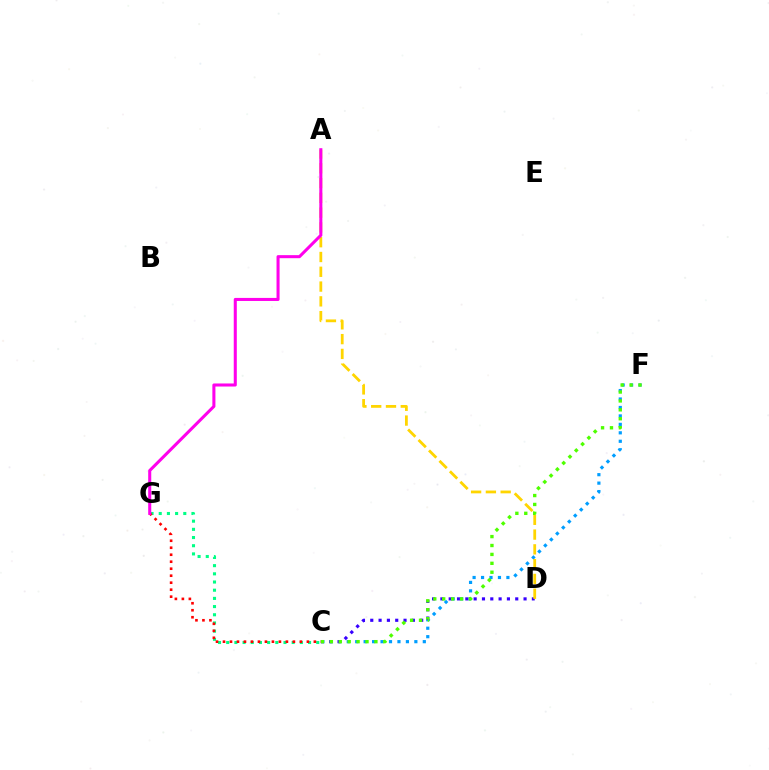{('C', 'F'): [{'color': '#009eff', 'line_style': 'dotted', 'thickness': 2.3}, {'color': '#4fff00', 'line_style': 'dotted', 'thickness': 2.42}], ('C', 'D'): [{'color': '#3700ff', 'line_style': 'dotted', 'thickness': 2.26}], ('C', 'G'): [{'color': '#00ff86', 'line_style': 'dotted', 'thickness': 2.22}, {'color': '#ff0000', 'line_style': 'dotted', 'thickness': 1.9}], ('A', 'D'): [{'color': '#ffd500', 'line_style': 'dashed', 'thickness': 2.01}], ('A', 'G'): [{'color': '#ff00ed', 'line_style': 'solid', 'thickness': 2.2}]}